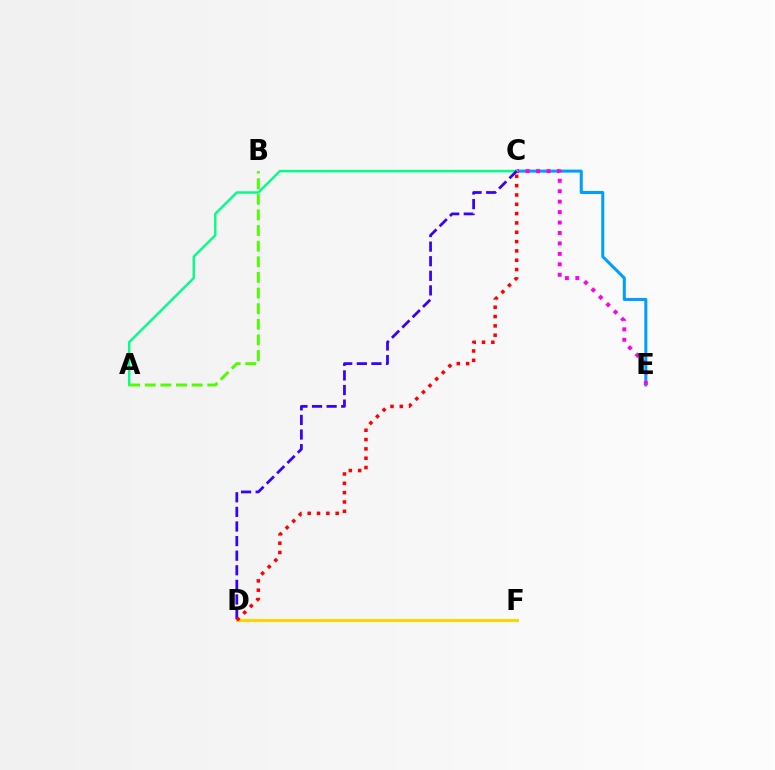{('C', 'E'): [{'color': '#009eff', 'line_style': 'solid', 'thickness': 2.18}, {'color': '#ff00ed', 'line_style': 'dotted', 'thickness': 2.84}], ('A', 'C'): [{'color': '#00ff86', 'line_style': 'solid', 'thickness': 1.74}], ('A', 'B'): [{'color': '#4fff00', 'line_style': 'dashed', 'thickness': 2.12}], ('C', 'D'): [{'color': '#3700ff', 'line_style': 'dashed', 'thickness': 1.98}, {'color': '#ff0000', 'line_style': 'dotted', 'thickness': 2.53}], ('D', 'F'): [{'color': '#ffd500', 'line_style': 'solid', 'thickness': 2.2}]}